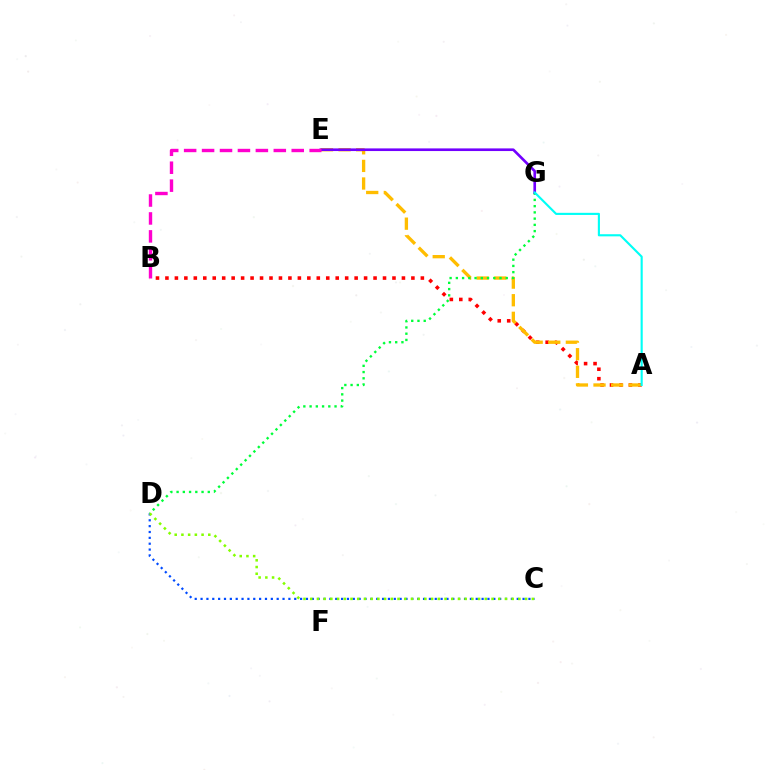{('A', 'B'): [{'color': '#ff0000', 'line_style': 'dotted', 'thickness': 2.57}], ('A', 'E'): [{'color': '#ffbd00', 'line_style': 'dashed', 'thickness': 2.39}], ('D', 'G'): [{'color': '#00ff39', 'line_style': 'dotted', 'thickness': 1.69}], ('E', 'G'): [{'color': '#7200ff', 'line_style': 'solid', 'thickness': 1.91}], ('C', 'D'): [{'color': '#004bff', 'line_style': 'dotted', 'thickness': 1.59}, {'color': '#84ff00', 'line_style': 'dotted', 'thickness': 1.82}], ('B', 'E'): [{'color': '#ff00cf', 'line_style': 'dashed', 'thickness': 2.44}], ('A', 'G'): [{'color': '#00fff6', 'line_style': 'solid', 'thickness': 1.53}]}